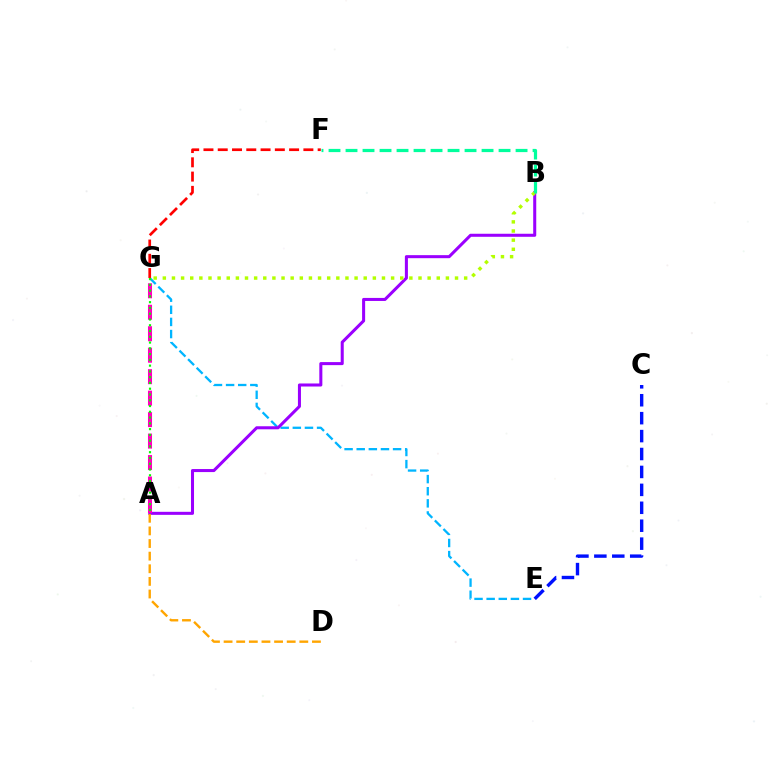{('E', 'G'): [{'color': '#00b5ff', 'line_style': 'dashed', 'thickness': 1.65}], ('A', 'B'): [{'color': '#9b00ff', 'line_style': 'solid', 'thickness': 2.19}], ('F', 'G'): [{'color': '#ff0000', 'line_style': 'dashed', 'thickness': 1.94}], ('A', 'D'): [{'color': '#ffa500', 'line_style': 'dashed', 'thickness': 1.71}], ('A', 'G'): [{'color': '#ff00bd', 'line_style': 'dashed', 'thickness': 2.92}, {'color': '#08ff00', 'line_style': 'dotted', 'thickness': 1.57}], ('C', 'E'): [{'color': '#0010ff', 'line_style': 'dashed', 'thickness': 2.44}], ('B', 'G'): [{'color': '#b3ff00', 'line_style': 'dotted', 'thickness': 2.48}], ('B', 'F'): [{'color': '#00ff9d', 'line_style': 'dashed', 'thickness': 2.31}]}